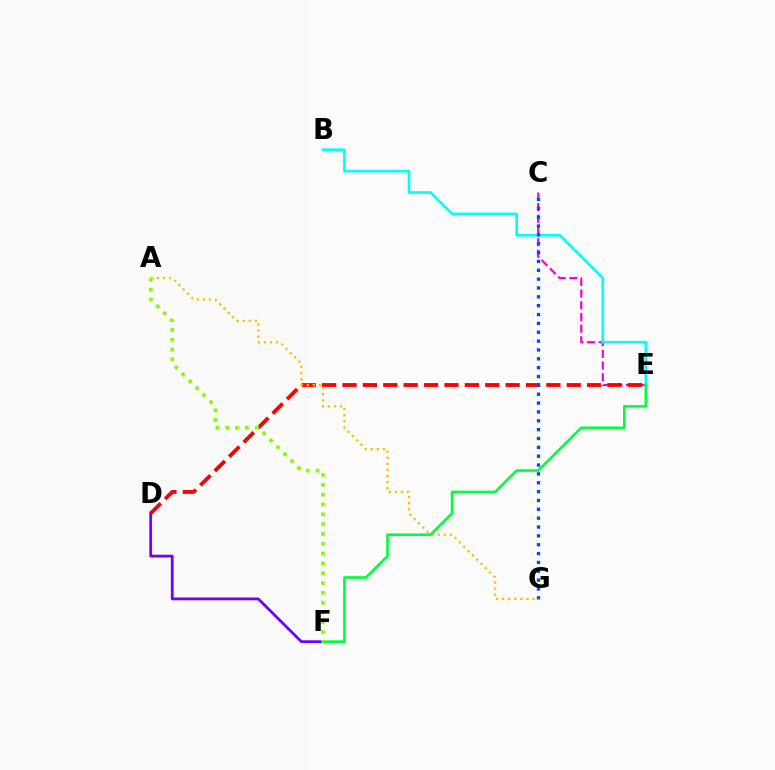{('C', 'E'): [{'color': '#ff00cf', 'line_style': 'dashed', 'thickness': 1.59}], ('D', 'F'): [{'color': '#7200ff', 'line_style': 'solid', 'thickness': 2.0}], ('B', 'E'): [{'color': '#00fff6', 'line_style': 'solid', 'thickness': 1.9}], ('D', 'E'): [{'color': '#ff0000', 'line_style': 'dashed', 'thickness': 2.77}], ('A', 'G'): [{'color': '#ffbd00', 'line_style': 'dotted', 'thickness': 1.65}], ('E', 'F'): [{'color': '#00ff39', 'line_style': 'solid', 'thickness': 1.89}], ('A', 'F'): [{'color': '#84ff00', 'line_style': 'dotted', 'thickness': 2.67}], ('C', 'G'): [{'color': '#004bff', 'line_style': 'dotted', 'thickness': 2.41}]}